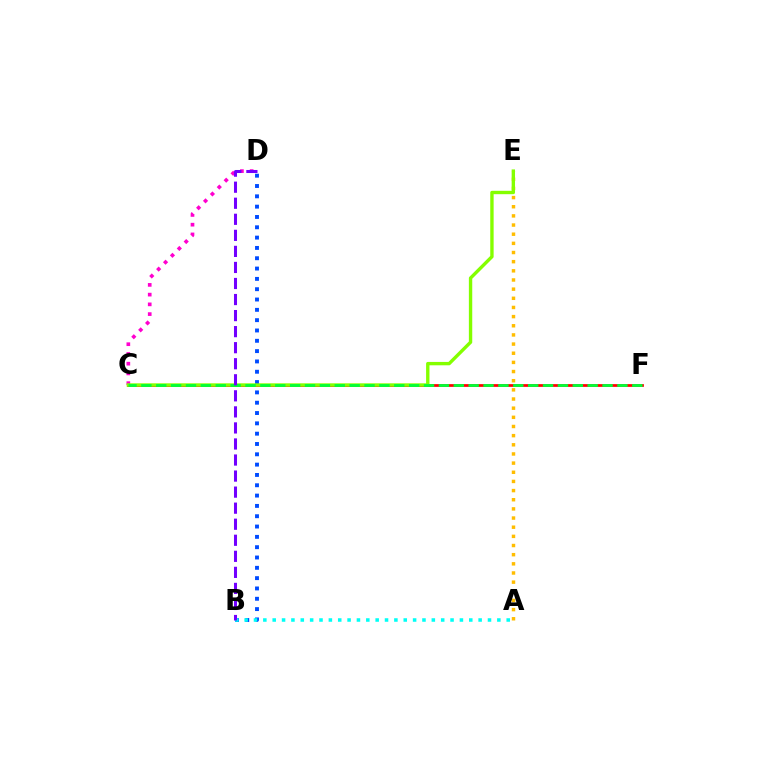{('C', 'D'): [{'color': '#ff00cf', 'line_style': 'dotted', 'thickness': 2.65}], ('C', 'F'): [{'color': '#ff0000', 'line_style': 'solid', 'thickness': 1.97}, {'color': '#00ff39', 'line_style': 'dashed', 'thickness': 2.02}], ('B', 'D'): [{'color': '#004bff', 'line_style': 'dotted', 'thickness': 2.8}, {'color': '#7200ff', 'line_style': 'dashed', 'thickness': 2.18}], ('A', 'E'): [{'color': '#ffbd00', 'line_style': 'dotted', 'thickness': 2.49}], ('C', 'E'): [{'color': '#84ff00', 'line_style': 'solid', 'thickness': 2.43}], ('A', 'B'): [{'color': '#00fff6', 'line_style': 'dotted', 'thickness': 2.54}]}